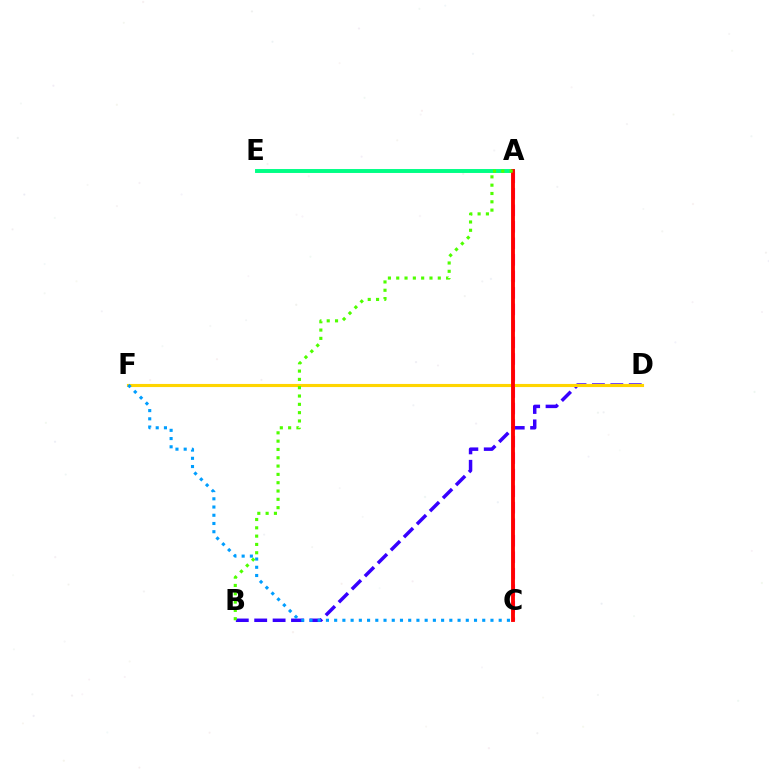{('B', 'D'): [{'color': '#3700ff', 'line_style': 'dashed', 'thickness': 2.5}], ('A', 'C'): [{'color': '#ff00ed', 'line_style': 'dashed', 'thickness': 2.24}, {'color': '#ff0000', 'line_style': 'solid', 'thickness': 2.78}], ('D', 'F'): [{'color': '#ffd500', 'line_style': 'solid', 'thickness': 2.24}], ('A', 'E'): [{'color': '#00ff86', 'line_style': 'solid', 'thickness': 2.82}], ('C', 'F'): [{'color': '#009eff', 'line_style': 'dotted', 'thickness': 2.24}], ('A', 'B'): [{'color': '#4fff00', 'line_style': 'dotted', 'thickness': 2.26}]}